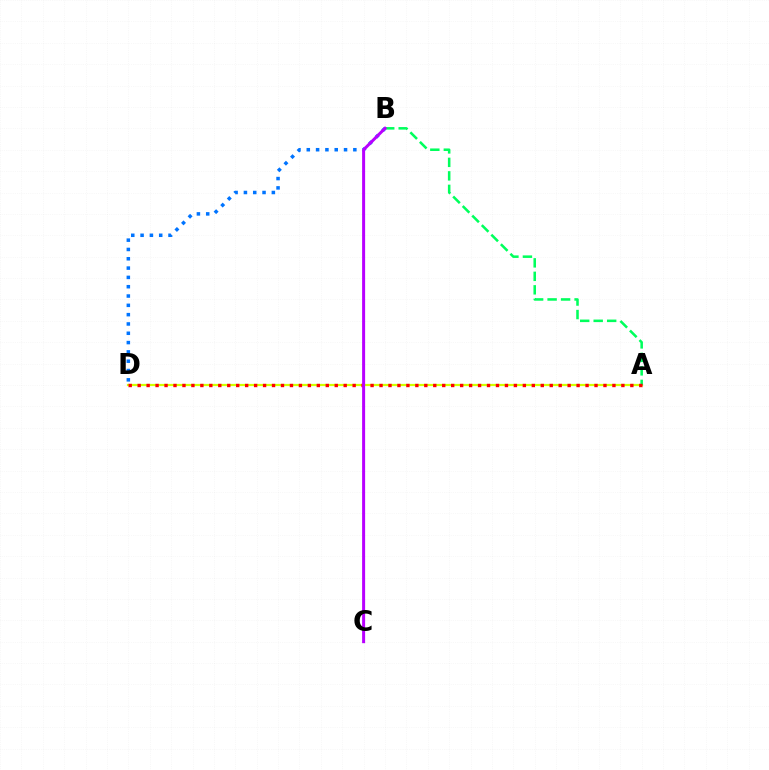{('A', 'D'): [{'color': '#d1ff00', 'line_style': 'solid', 'thickness': 1.6}, {'color': '#ff0000', 'line_style': 'dotted', 'thickness': 2.43}], ('A', 'B'): [{'color': '#00ff5c', 'line_style': 'dashed', 'thickness': 1.83}], ('B', 'D'): [{'color': '#0074ff', 'line_style': 'dotted', 'thickness': 2.53}], ('B', 'C'): [{'color': '#b900ff', 'line_style': 'solid', 'thickness': 2.16}]}